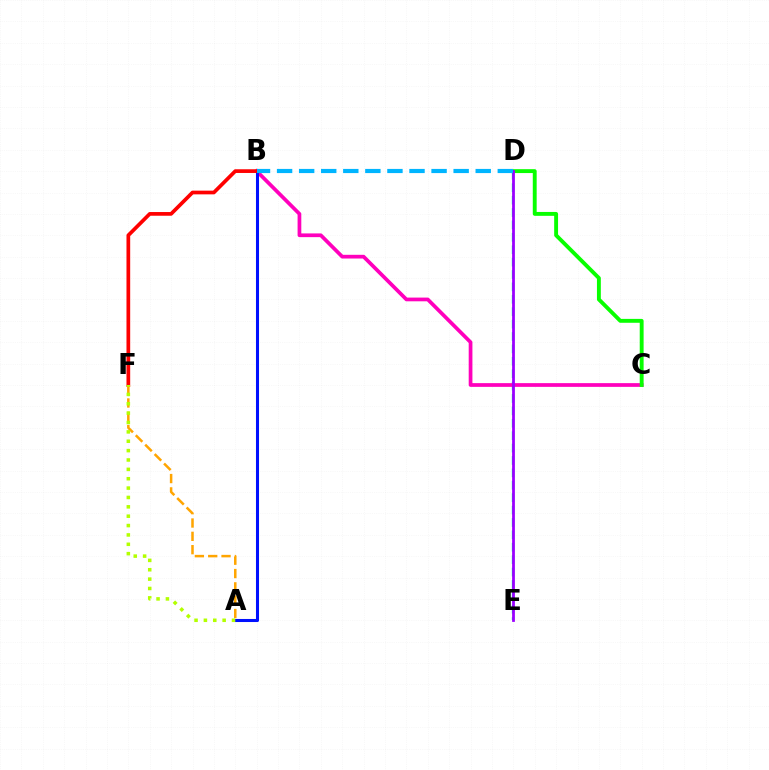{('D', 'E'): [{'color': '#00ff9d', 'line_style': 'dashed', 'thickness': 1.68}, {'color': '#9b00ff', 'line_style': 'solid', 'thickness': 1.99}], ('B', 'C'): [{'color': '#ff00bd', 'line_style': 'solid', 'thickness': 2.68}], ('A', 'B'): [{'color': '#0010ff', 'line_style': 'solid', 'thickness': 2.2}], ('B', 'F'): [{'color': '#ff0000', 'line_style': 'solid', 'thickness': 2.67}], ('A', 'F'): [{'color': '#ffa500', 'line_style': 'dashed', 'thickness': 1.81}, {'color': '#b3ff00', 'line_style': 'dotted', 'thickness': 2.55}], ('C', 'D'): [{'color': '#08ff00', 'line_style': 'solid', 'thickness': 2.8}], ('B', 'D'): [{'color': '#00b5ff', 'line_style': 'dashed', 'thickness': 3.0}]}